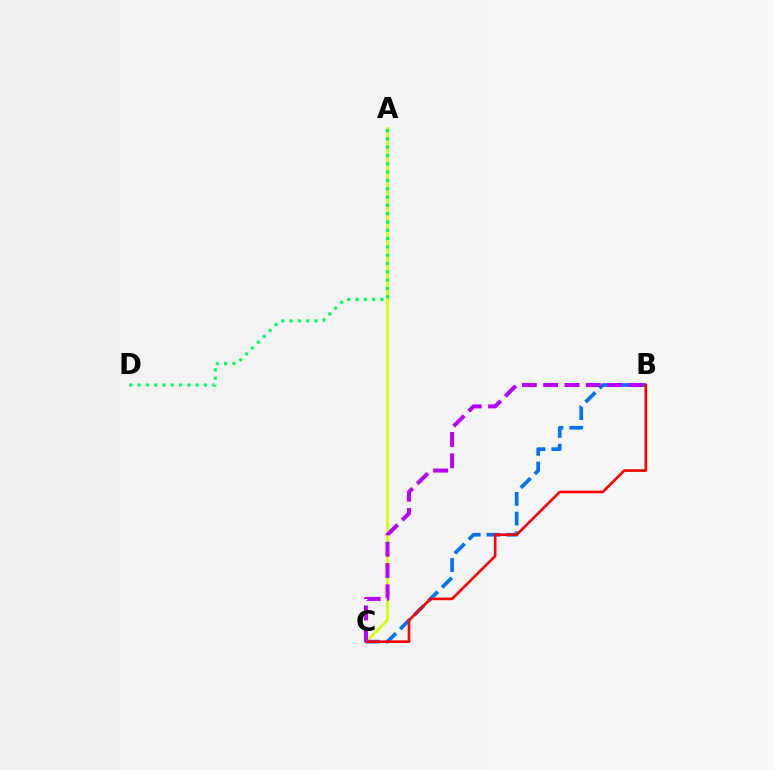{('A', 'C'): [{'color': '#d1ff00', 'line_style': 'solid', 'thickness': 1.91}], ('B', 'C'): [{'color': '#0074ff', 'line_style': 'dashed', 'thickness': 2.68}, {'color': '#ff0000', 'line_style': 'solid', 'thickness': 1.92}, {'color': '#b900ff', 'line_style': 'dashed', 'thickness': 2.9}], ('A', 'D'): [{'color': '#00ff5c', 'line_style': 'dotted', 'thickness': 2.26}]}